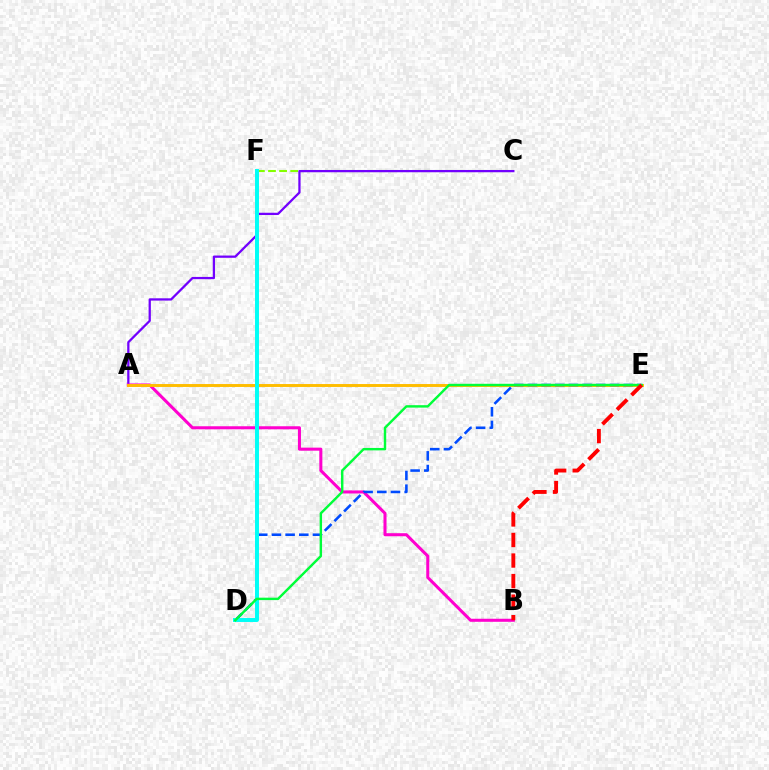{('C', 'F'): [{'color': '#84ff00', 'line_style': 'dashed', 'thickness': 1.51}], ('A', 'C'): [{'color': '#7200ff', 'line_style': 'solid', 'thickness': 1.63}], ('A', 'B'): [{'color': '#ff00cf', 'line_style': 'solid', 'thickness': 2.19}], ('A', 'E'): [{'color': '#ffbd00', 'line_style': 'solid', 'thickness': 2.11}], ('D', 'E'): [{'color': '#004bff', 'line_style': 'dashed', 'thickness': 1.86}, {'color': '#00ff39', 'line_style': 'solid', 'thickness': 1.75}], ('D', 'F'): [{'color': '#00fff6', 'line_style': 'solid', 'thickness': 2.85}], ('B', 'E'): [{'color': '#ff0000', 'line_style': 'dashed', 'thickness': 2.79}]}